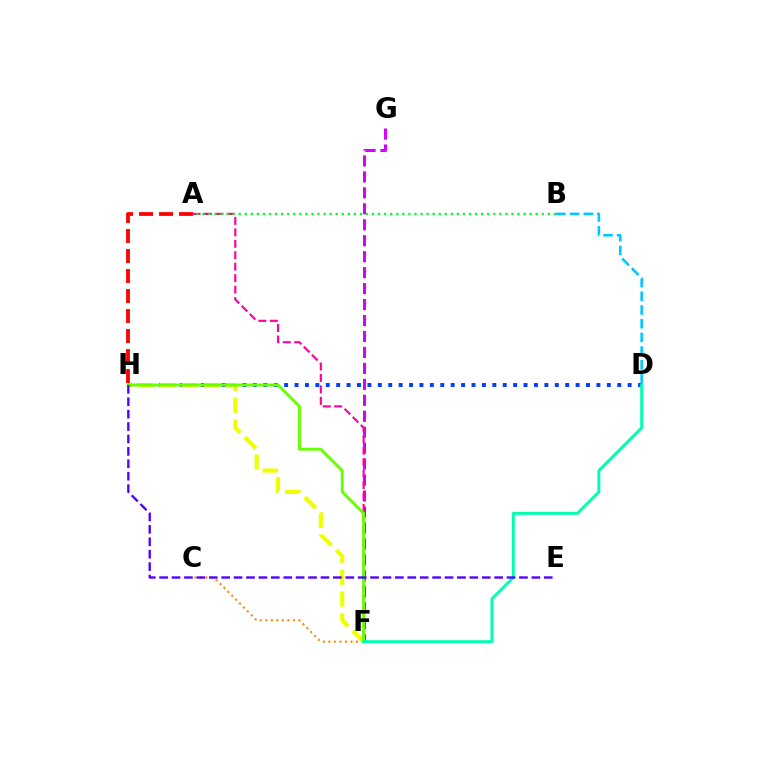{('F', 'G'): [{'color': '#d600ff', 'line_style': 'dashed', 'thickness': 2.17}], ('A', 'H'): [{'color': '#ff0000', 'line_style': 'dashed', 'thickness': 2.72}], ('D', 'H'): [{'color': '#003fff', 'line_style': 'dotted', 'thickness': 2.83}], ('C', 'F'): [{'color': '#ff8800', 'line_style': 'dotted', 'thickness': 1.5}], ('F', 'H'): [{'color': '#eeff00', 'line_style': 'dashed', 'thickness': 2.98}, {'color': '#66ff00', 'line_style': 'solid', 'thickness': 2.09}], ('A', 'F'): [{'color': '#ff00a0', 'line_style': 'dashed', 'thickness': 1.56}], ('A', 'B'): [{'color': '#00ff27', 'line_style': 'dotted', 'thickness': 1.65}], ('D', 'F'): [{'color': '#00ffaf', 'line_style': 'solid', 'thickness': 2.11}], ('B', 'D'): [{'color': '#00c7ff', 'line_style': 'dashed', 'thickness': 1.86}], ('E', 'H'): [{'color': '#4f00ff', 'line_style': 'dashed', 'thickness': 1.69}]}